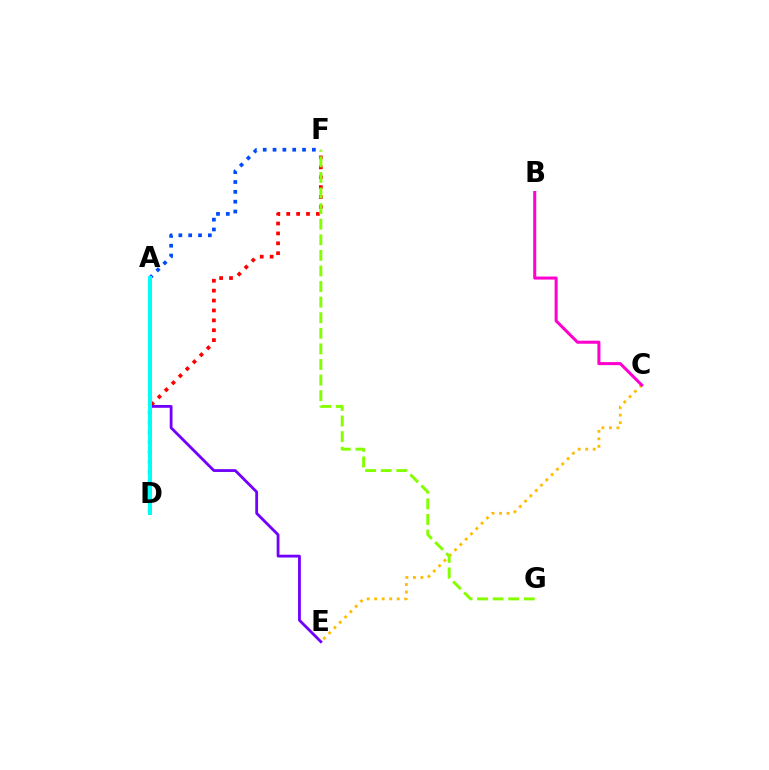{('C', 'E'): [{'color': '#ffbd00', 'line_style': 'dotted', 'thickness': 2.04}], ('A', 'F'): [{'color': '#004bff', 'line_style': 'dotted', 'thickness': 2.67}], ('A', 'D'): [{'color': '#00ff39', 'line_style': 'dashed', 'thickness': 2.13}, {'color': '#00fff6', 'line_style': 'solid', 'thickness': 2.87}], ('D', 'F'): [{'color': '#ff0000', 'line_style': 'dotted', 'thickness': 2.69}], ('A', 'E'): [{'color': '#7200ff', 'line_style': 'solid', 'thickness': 2.02}], ('F', 'G'): [{'color': '#84ff00', 'line_style': 'dashed', 'thickness': 2.12}], ('B', 'C'): [{'color': '#ff00cf', 'line_style': 'solid', 'thickness': 2.19}]}